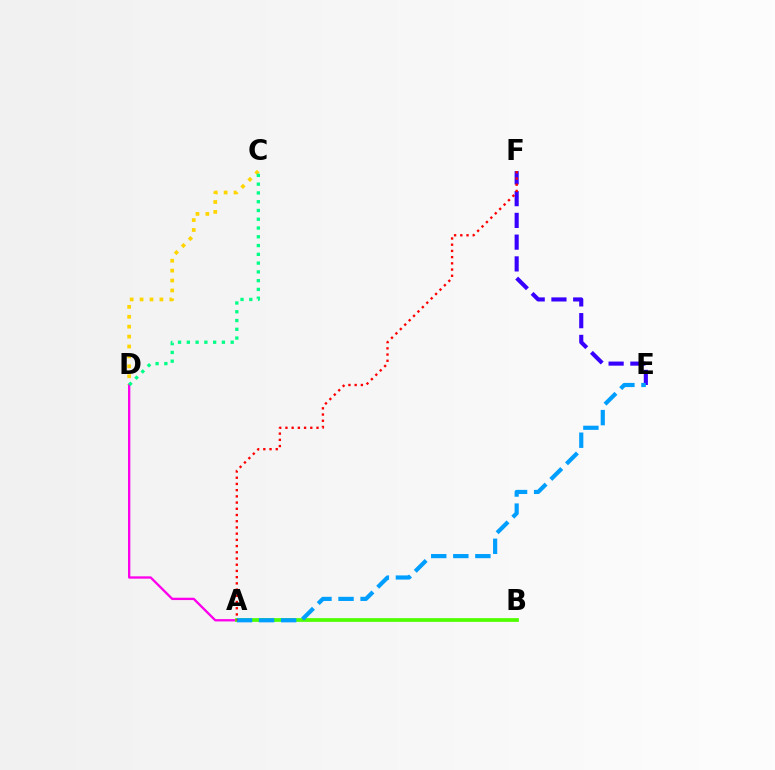{('C', 'D'): [{'color': '#ffd500', 'line_style': 'dotted', 'thickness': 2.69}, {'color': '#00ff86', 'line_style': 'dotted', 'thickness': 2.38}], ('A', 'D'): [{'color': '#ff00ed', 'line_style': 'solid', 'thickness': 1.67}], ('E', 'F'): [{'color': '#3700ff', 'line_style': 'dashed', 'thickness': 2.96}], ('A', 'B'): [{'color': '#4fff00', 'line_style': 'solid', 'thickness': 2.68}], ('A', 'E'): [{'color': '#009eff', 'line_style': 'dashed', 'thickness': 3.0}], ('A', 'F'): [{'color': '#ff0000', 'line_style': 'dotted', 'thickness': 1.69}]}